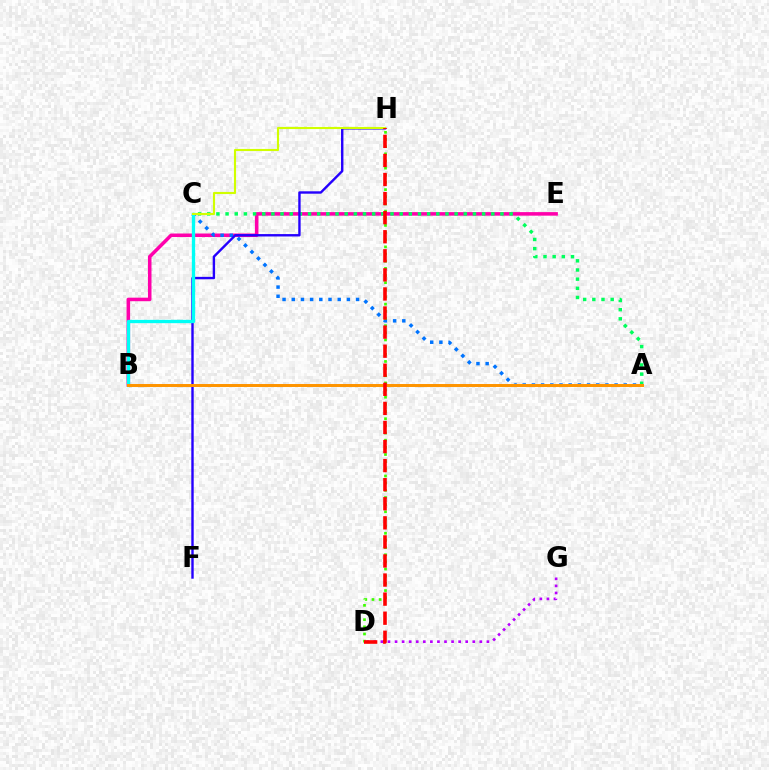{('B', 'E'): [{'color': '#ff00ac', 'line_style': 'solid', 'thickness': 2.55}], ('A', 'C'): [{'color': '#0074ff', 'line_style': 'dotted', 'thickness': 2.5}, {'color': '#00ff5c', 'line_style': 'dotted', 'thickness': 2.49}], ('D', 'G'): [{'color': '#b900ff', 'line_style': 'dotted', 'thickness': 1.92}], ('D', 'H'): [{'color': '#3dff00', 'line_style': 'dotted', 'thickness': 1.95}, {'color': '#ff0000', 'line_style': 'dashed', 'thickness': 2.59}], ('F', 'H'): [{'color': '#2500ff', 'line_style': 'solid', 'thickness': 1.72}], ('B', 'C'): [{'color': '#00fff6', 'line_style': 'solid', 'thickness': 2.4}], ('C', 'H'): [{'color': '#d1ff00', 'line_style': 'solid', 'thickness': 1.53}], ('A', 'B'): [{'color': '#ff9400', 'line_style': 'solid', 'thickness': 2.14}]}